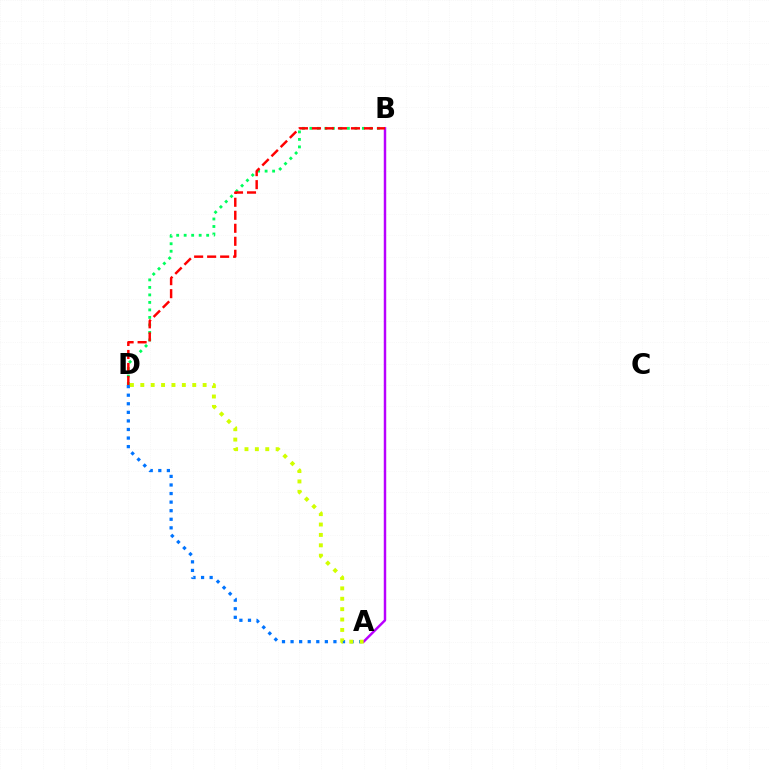{('A', 'B'): [{'color': '#b900ff', 'line_style': 'solid', 'thickness': 1.77}], ('B', 'D'): [{'color': '#00ff5c', 'line_style': 'dotted', 'thickness': 2.04}, {'color': '#ff0000', 'line_style': 'dashed', 'thickness': 1.77}], ('A', 'D'): [{'color': '#0074ff', 'line_style': 'dotted', 'thickness': 2.33}, {'color': '#d1ff00', 'line_style': 'dotted', 'thickness': 2.82}]}